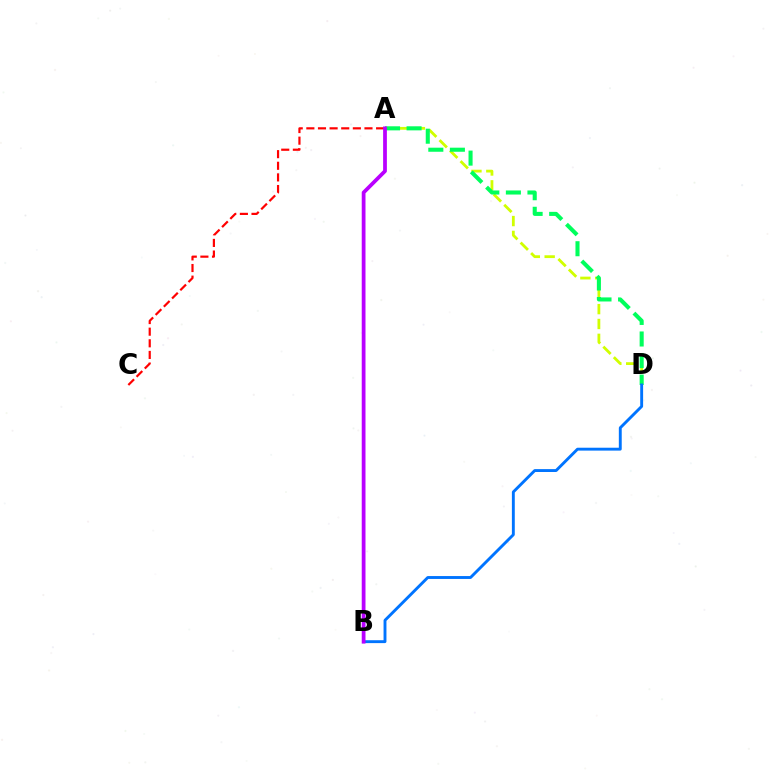{('A', 'D'): [{'color': '#d1ff00', 'line_style': 'dashed', 'thickness': 2.02}, {'color': '#00ff5c', 'line_style': 'dashed', 'thickness': 2.93}], ('B', 'D'): [{'color': '#0074ff', 'line_style': 'solid', 'thickness': 2.08}], ('A', 'C'): [{'color': '#ff0000', 'line_style': 'dashed', 'thickness': 1.58}], ('A', 'B'): [{'color': '#b900ff', 'line_style': 'solid', 'thickness': 2.71}]}